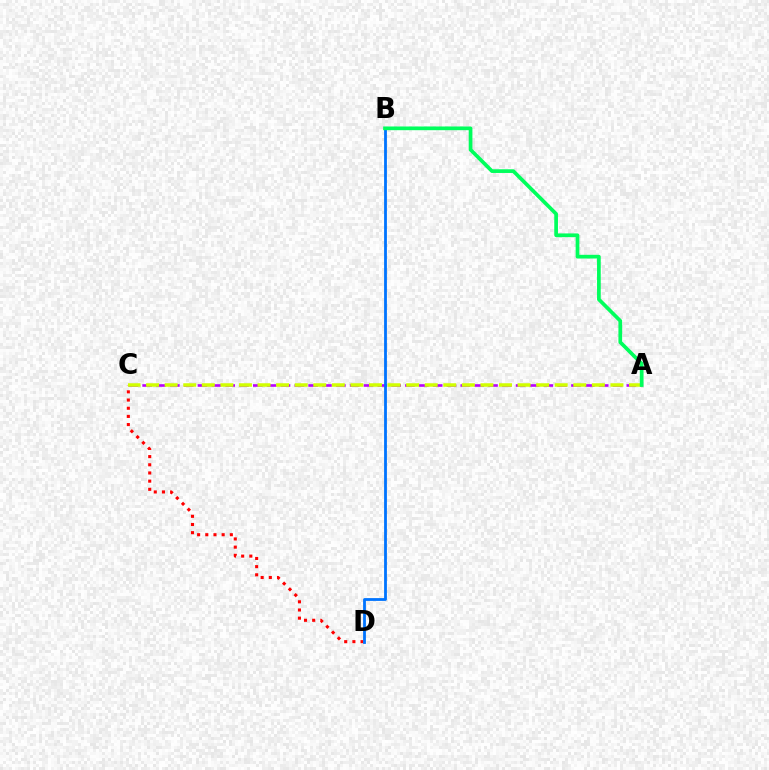{('C', 'D'): [{'color': '#ff0000', 'line_style': 'dotted', 'thickness': 2.22}], ('A', 'C'): [{'color': '#b900ff', 'line_style': 'dashed', 'thickness': 1.88}, {'color': '#d1ff00', 'line_style': 'dashed', 'thickness': 2.52}], ('B', 'D'): [{'color': '#0074ff', 'line_style': 'solid', 'thickness': 2.02}], ('A', 'B'): [{'color': '#00ff5c', 'line_style': 'solid', 'thickness': 2.67}]}